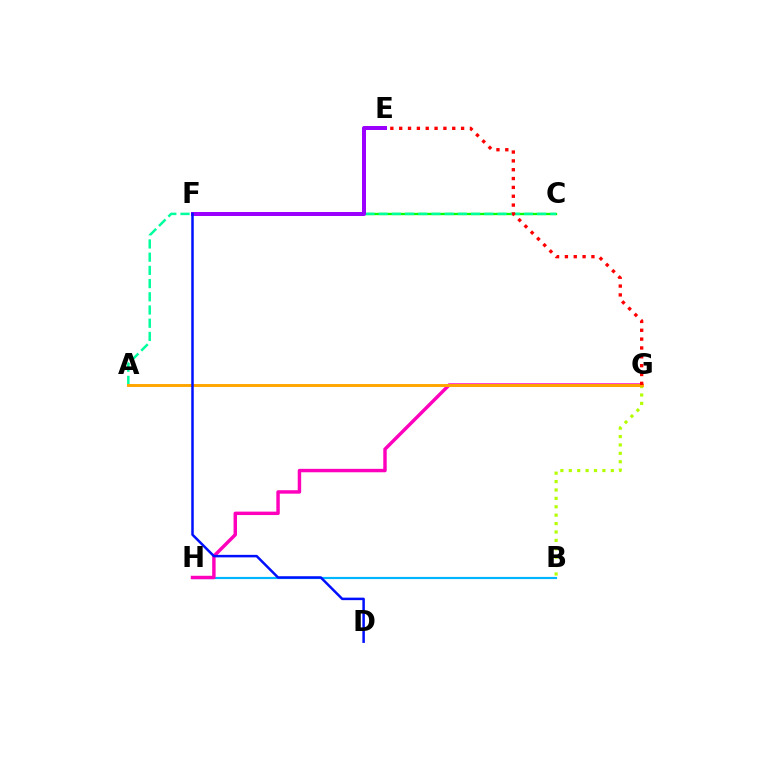{('B', 'G'): [{'color': '#b3ff00', 'line_style': 'dotted', 'thickness': 2.28}], ('B', 'H'): [{'color': '#00b5ff', 'line_style': 'solid', 'thickness': 1.57}], ('G', 'H'): [{'color': '#ff00bd', 'line_style': 'solid', 'thickness': 2.47}], ('C', 'F'): [{'color': '#08ff00', 'line_style': 'solid', 'thickness': 1.68}], ('A', 'C'): [{'color': '#00ff9d', 'line_style': 'dashed', 'thickness': 1.79}], ('A', 'G'): [{'color': '#ffa500', 'line_style': 'solid', 'thickness': 2.11}], ('E', 'G'): [{'color': '#ff0000', 'line_style': 'dotted', 'thickness': 2.4}], ('E', 'F'): [{'color': '#9b00ff', 'line_style': 'solid', 'thickness': 2.87}], ('D', 'F'): [{'color': '#0010ff', 'line_style': 'solid', 'thickness': 1.8}]}